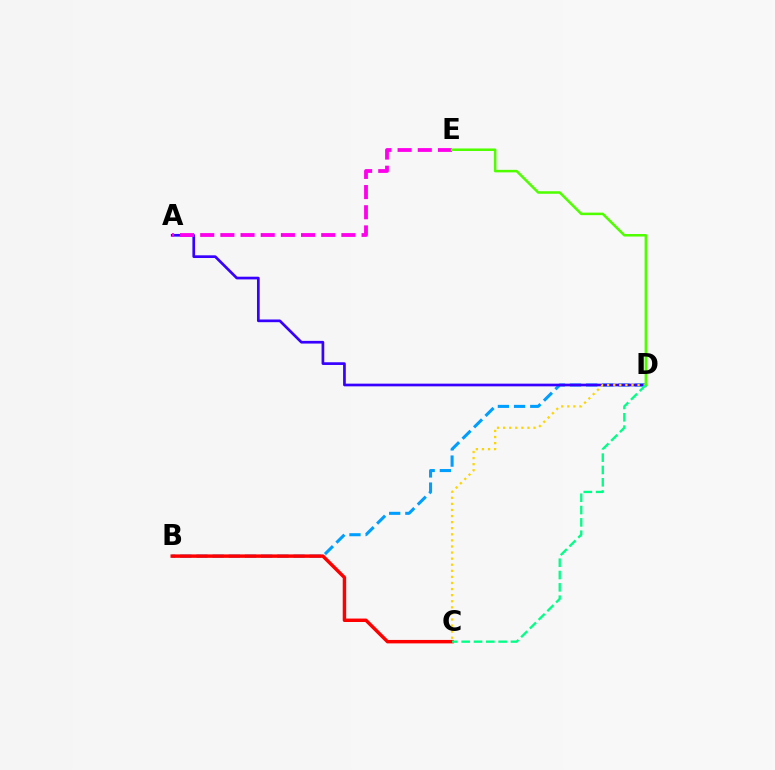{('B', 'D'): [{'color': '#009eff', 'line_style': 'dashed', 'thickness': 2.2}], ('B', 'C'): [{'color': '#ff0000', 'line_style': 'solid', 'thickness': 2.48}], ('A', 'D'): [{'color': '#3700ff', 'line_style': 'solid', 'thickness': 1.94}], ('A', 'E'): [{'color': '#ff00ed', 'line_style': 'dashed', 'thickness': 2.74}], ('C', 'D'): [{'color': '#ffd500', 'line_style': 'dotted', 'thickness': 1.65}, {'color': '#00ff86', 'line_style': 'dashed', 'thickness': 1.67}], ('D', 'E'): [{'color': '#4fff00', 'line_style': 'solid', 'thickness': 1.82}]}